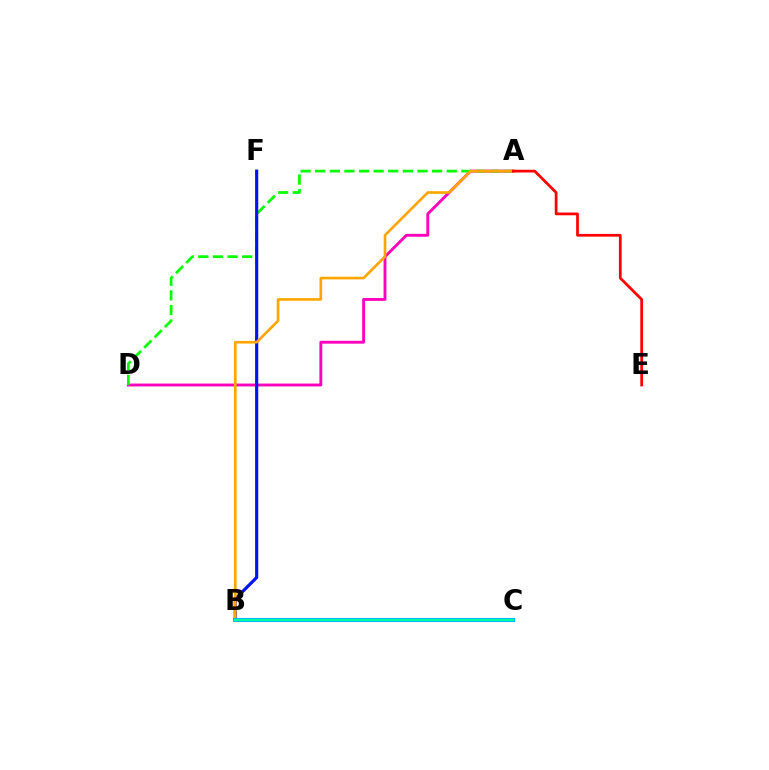{('B', 'C'): [{'color': '#9b00ff', 'line_style': 'dotted', 'thickness': 1.99}, {'color': '#b3ff00', 'line_style': 'solid', 'thickness': 1.58}, {'color': '#00b5ff', 'line_style': 'solid', 'thickness': 2.93}, {'color': '#00ff9d', 'line_style': 'solid', 'thickness': 1.54}], ('A', 'D'): [{'color': '#ff00bd', 'line_style': 'solid', 'thickness': 2.07}, {'color': '#08ff00', 'line_style': 'dashed', 'thickness': 1.98}], ('B', 'F'): [{'color': '#0010ff', 'line_style': 'solid', 'thickness': 2.26}], ('A', 'B'): [{'color': '#ffa500', 'line_style': 'solid', 'thickness': 1.92}], ('A', 'E'): [{'color': '#ff0000', 'line_style': 'solid', 'thickness': 1.98}]}